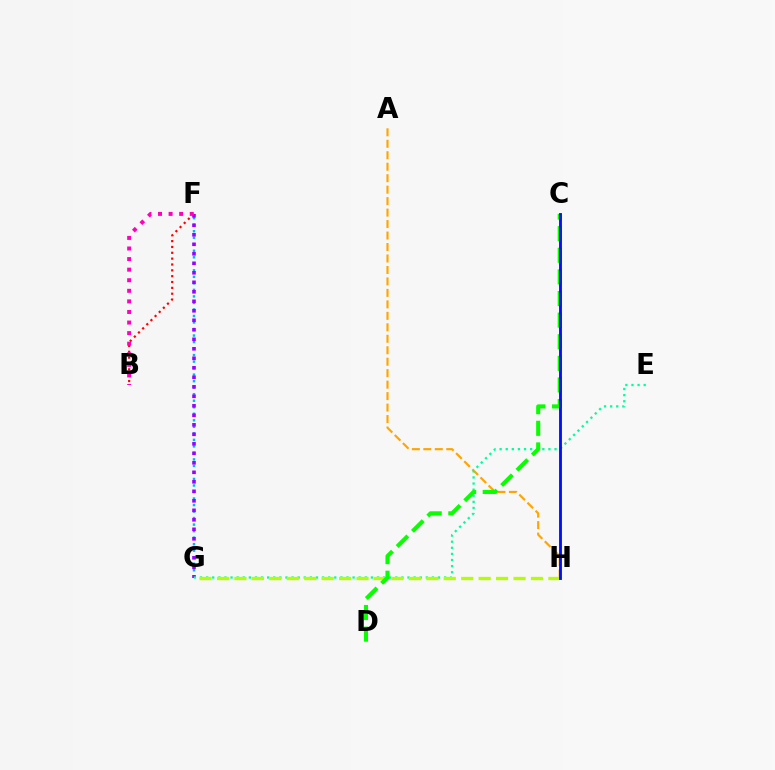{('F', 'G'): [{'color': '#00b5ff', 'line_style': 'dotted', 'thickness': 1.77}, {'color': '#9b00ff', 'line_style': 'dotted', 'thickness': 2.58}], ('A', 'H'): [{'color': '#ffa500', 'line_style': 'dashed', 'thickness': 1.56}], ('B', 'F'): [{'color': '#ff0000', 'line_style': 'dotted', 'thickness': 1.59}, {'color': '#ff00bd', 'line_style': 'dotted', 'thickness': 2.87}], ('E', 'G'): [{'color': '#00ff9d', 'line_style': 'dotted', 'thickness': 1.66}], ('G', 'H'): [{'color': '#b3ff00', 'line_style': 'dashed', 'thickness': 2.37}], ('C', 'D'): [{'color': '#08ff00', 'line_style': 'dashed', 'thickness': 2.94}], ('C', 'H'): [{'color': '#0010ff', 'line_style': 'solid', 'thickness': 2.05}]}